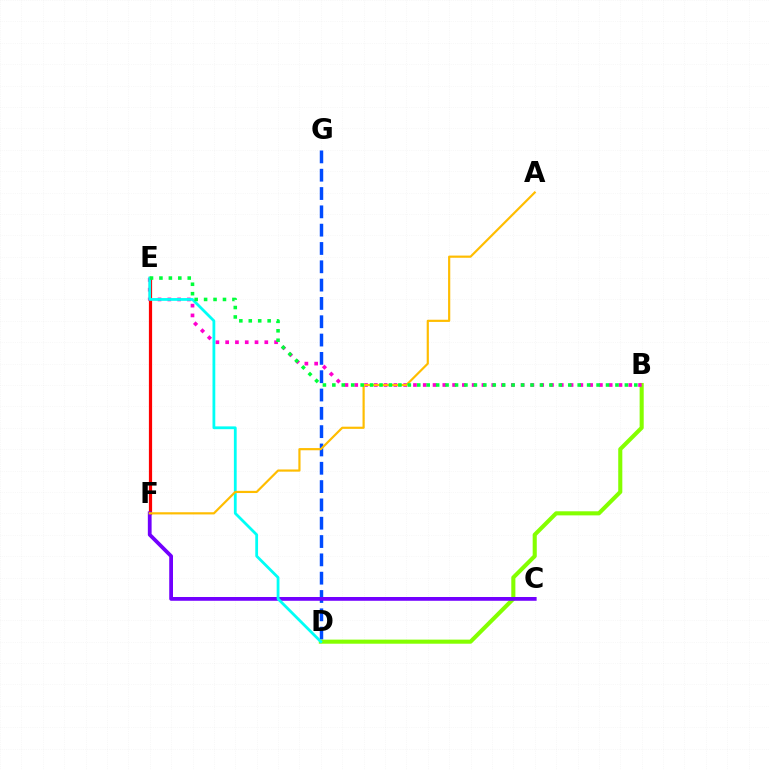{('D', 'G'): [{'color': '#004bff', 'line_style': 'dashed', 'thickness': 2.49}], ('B', 'D'): [{'color': '#84ff00', 'line_style': 'solid', 'thickness': 2.94}], ('B', 'E'): [{'color': '#ff00cf', 'line_style': 'dotted', 'thickness': 2.66}, {'color': '#00ff39', 'line_style': 'dotted', 'thickness': 2.56}], ('E', 'F'): [{'color': '#ff0000', 'line_style': 'solid', 'thickness': 2.31}], ('C', 'F'): [{'color': '#7200ff', 'line_style': 'solid', 'thickness': 2.72}], ('D', 'E'): [{'color': '#00fff6', 'line_style': 'solid', 'thickness': 2.01}], ('A', 'F'): [{'color': '#ffbd00', 'line_style': 'solid', 'thickness': 1.57}]}